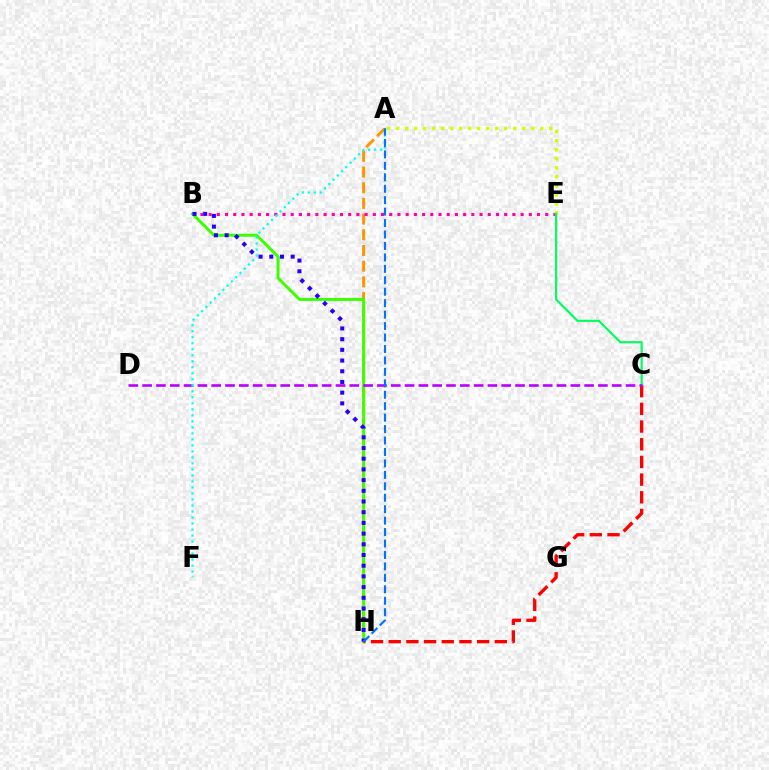{('A', 'H'): [{'color': '#ff9400', 'line_style': 'dashed', 'thickness': 2.13}, {'color': '#0074ff', 'line_style': 'dashed', 'thickness': 1.55}], ('B', 'E'): [{'color': '#ff00ac', 'line_style': 'dotted', 'thickness': 2.23}], ('A', 'E'): [{'color': '#d1ff00', 'line_style': 'dotted', 'thickness': 2.45}], ('B', 'H'): [{'color': '#3dff00', 'line_style': 'solid', 'thickness': 2.15}, {'color': '#2500ff', 'line_style': 'dotted', 'thickness': 2.91}], ('C', 'H'): [{'color': '#ff0000', 'line_style': 'dashed', 'thickness': 2.4}], ('C', 'E'): [{'color': '#00ff5c', 'line_style': 'solid', 'thickness': 1.56}], ('C', 'D'): [{'color': '#b900ff', 'line_style': 'dashed', 'thickness': 1.88}], ('A', 'F'): [{'color': '#00fff6', 'line_style': 'dotted', 'thickness': 1.63}]}